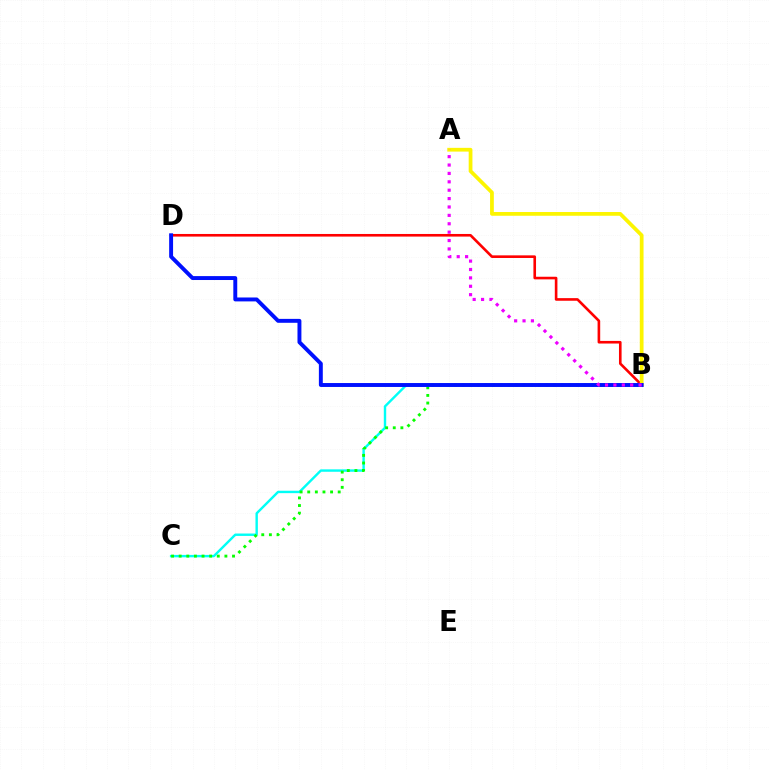{('B', 'C'): [{'color': '#00fff6', 'line_style': 'solid', 'thickness': 1.74}, {'color': '#08ff00', 'line_style': 'dotted', 'thickness': 2.07}], ('B', 'D'): [{'color': '#ff0000', 'line_style': 'solid', 'thickness': 1.89}, {'color': '#0010ff', 'line_style': 'solid', 'thickness': 2.82}], ('A', 'B'): [{'color': '#fcf500', 'line_style': 'solid', 'thickness': 2.7}, {'color': '#ee00ff', 'line_style': 'dotted', 'thickness': 2.28}]}